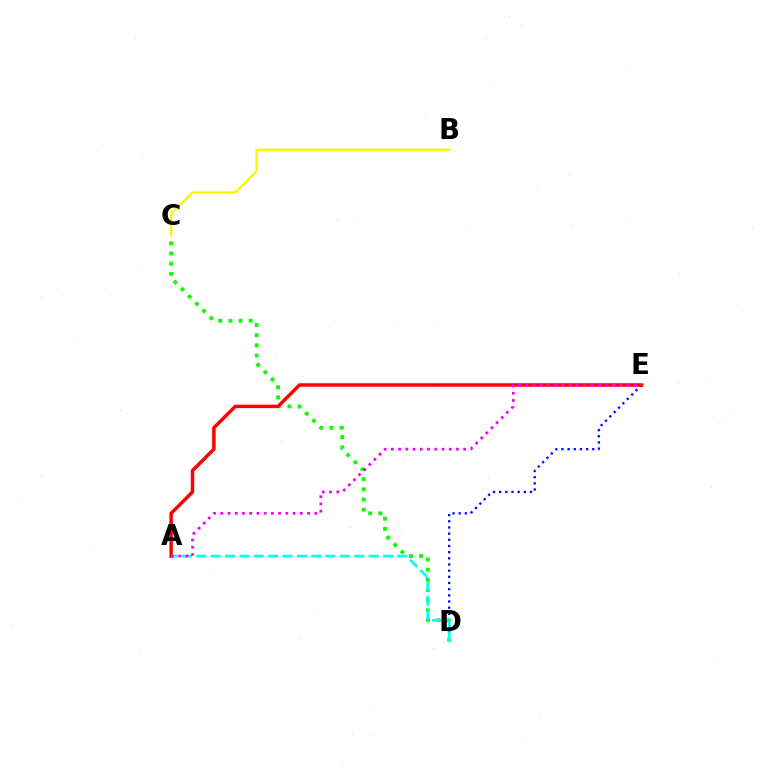{('D', 'E'): [{'color': '#0010ff', 'line_style': 'dotted', 'thickness': 1.68}], ('C', 'D'): [{'color': '#08ff00', 'line_style': 'dotted', 'thickness': 2.76}], ('B', 'C'): [{'color': '#fcf500', 'line_style': 'solid', 'thickness': 1.7}], ('A', 'E'): [{'color': '#ff0000', 'line_style': 'solid', 'thickness': 2.51}, {'color': '#ee00ff', 'line_style': 'dotted', 'thickness': 1.96}], ('A', 'D'): [{'color': '#00fff6', 'line_style': 'dashed', 'thickness': 1.95}]}